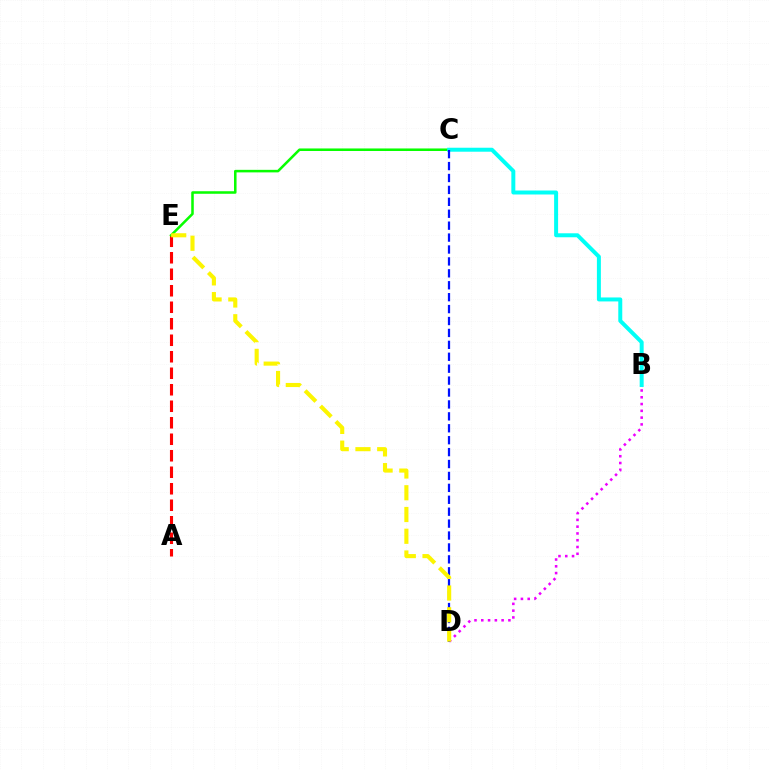{('B', 'D'): [{'color': '#ee00ff', 'line_style': 'dotted', 'thickness': 1.84}], ('A', 'E'): [{'color': '#ff0000', 'line_style': 'dashed', 'thickness': 2.24}], ('C', 'E'): [{'color': '#08ff00', 'line_style': 'solid', 'thickness': 1.83}], ('B', 'C'): [{'color': '#00fff6', 'line_style': 'solid', 'thickness': 2.86}], ('C', 'D'): [{'color': '#0010ff', 'line_style': 'dashed', 'thickness': 1.62}], ('D', 'E'): [{'color': '#fcf500', 'line_style': 'dashed', 'thickness': 2.95}]}